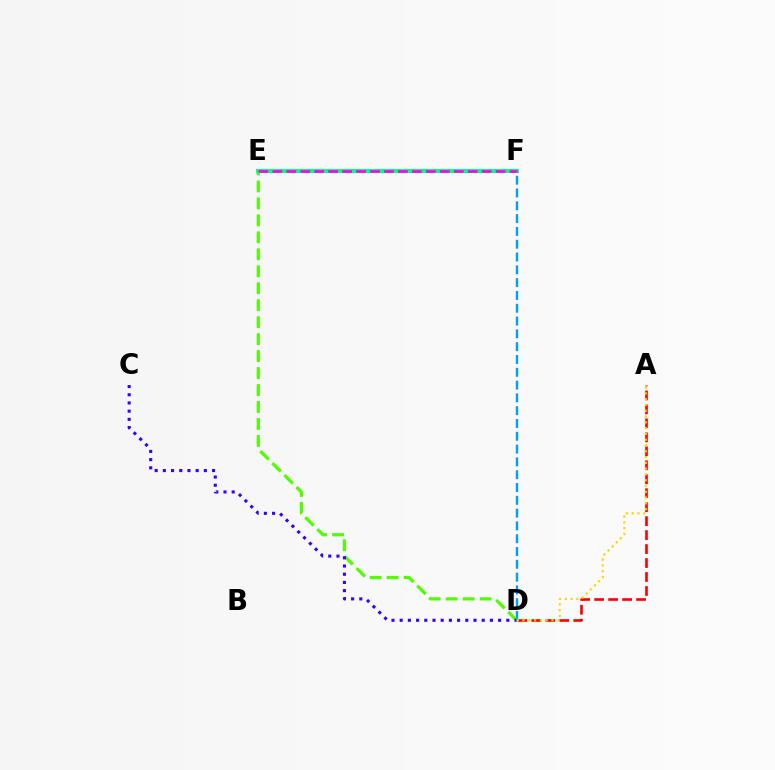{('D', 'F'): [{'color': '#009eff', 'line_style': 'dashed', 'thickness': 1.74}], ('D', 'E'): [{'color': '#4fff00', 'line_style': 'dashed', 'thickness': 2.31}], ('A', 'D'): [{'color': '#ff0000', 'line_style': 'dashed', 'thickness': 1.9}, {'color': '#ffd500', 'line_style': 'dotted', 'thickness': 1.57}], ('C', 'D'): [{'color': '#3700ff', 'line_style': 'dotted', 'thickness': 2.23}], ('E', 'F'): [{'color': '#00ff86', 'line_style': 'solid', 'thickness': 2.91}, {'color': '#ff00ed', 'line_style': 'dashed', 'thickness': 1.9}]}